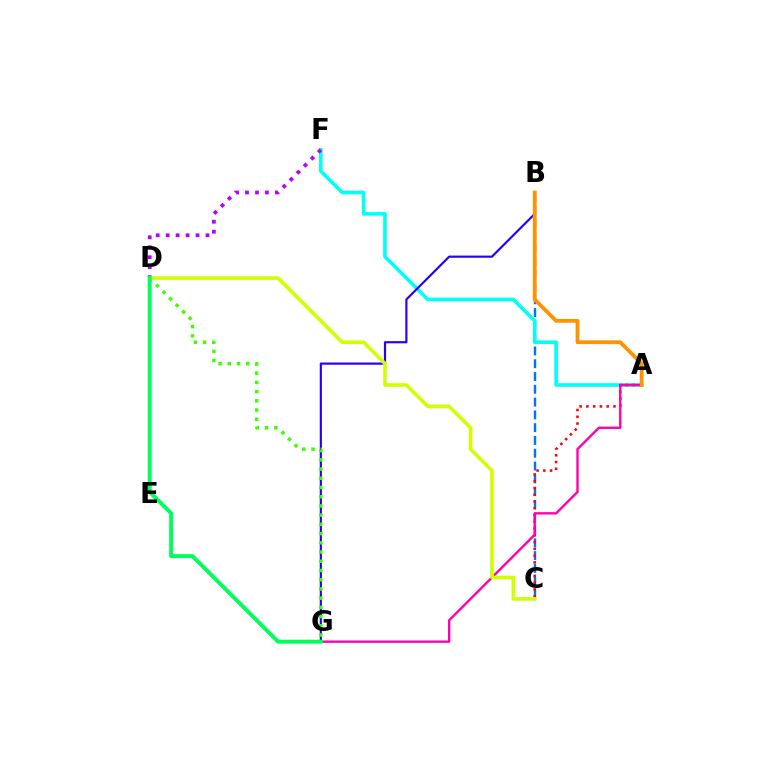{('B', 'C'): [{'color': '#0074ff', 'line_style': 'dashed', 'thickness': 1.74}], ('A', 'F'): [{'color': '#00fff6', 'line_style': 'solid', 'thickness': 2.59}], ('D', 'F'): [{'color': '#b900ff', 'line_style': 'dotted', 'thickness': 2.71}], ('A', 'C'): [{'color': '#ff0000', 'line_style': 'dotted', 'thickness': 1.84}], ('B', 'G'): [{'color': '#2500ff', 'line_style': 'solid', 'thickness': 1.56}], ('A', 'G'): [{'color': '#ff00ac', 'line_style': 'solid', 'thickness': 1.71}], ('A', 'B'): [{'color': '#ff9400', 'line_style': 'solid', 'thickness': 2.74}], ('D', 'G'): [{'color': '#3dff00', 'line_style': 'dotted', 'thickness': 2.51}, {'color': '#00ff5c', 'line_style': 'solid', 'thickness': 2.83}], ('C', 'D'): [{'color': '#d1ff00', 'line_style': 'solid', 'thickness': 2.59}]}